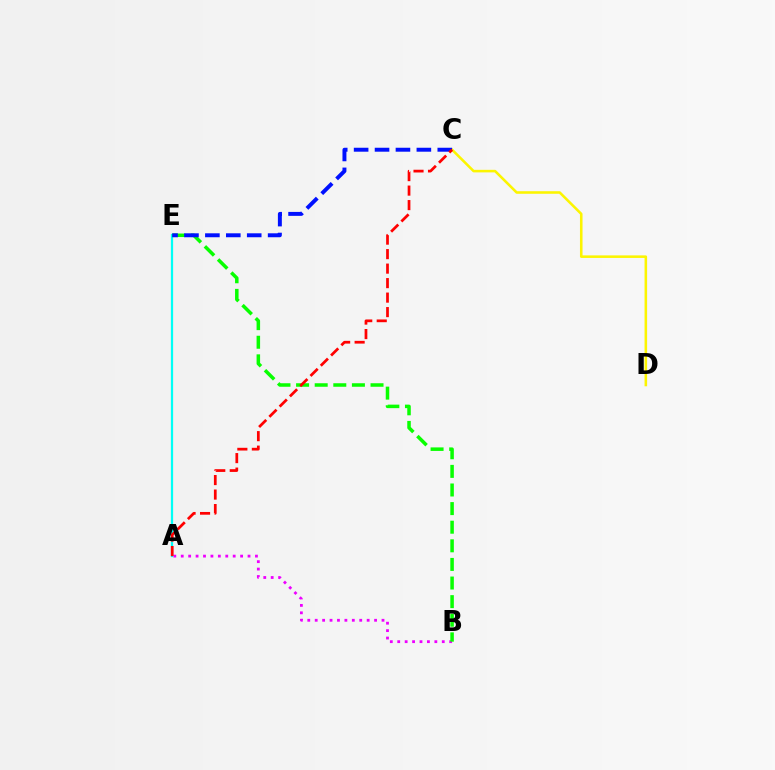{('A', 'B'): [{'color': '#ee00ff', 'line_style': 'dotted', 'thickness': 2.02}], ('A', 'E'): [{'color': '#00fff6', 'line_style': 'solid', 'thickness': 1.62}], ('B', 'E'): [{'color': '#08ff00', 'line_style': 'dashed', 'thickness': 2.53}], ('C', 'D'): [{'color': '#fcf500', 'line_style': 'solid', 'thickness': 1.85}], ('C', 'E'): [{'color': '#0010ff', 'line_style': 'dashed', 'thickness': 2.84}], ('A', 'C'): [{'color': '#ff0000', 'line_style': 'dashed', 'thickness': 1.97}]}